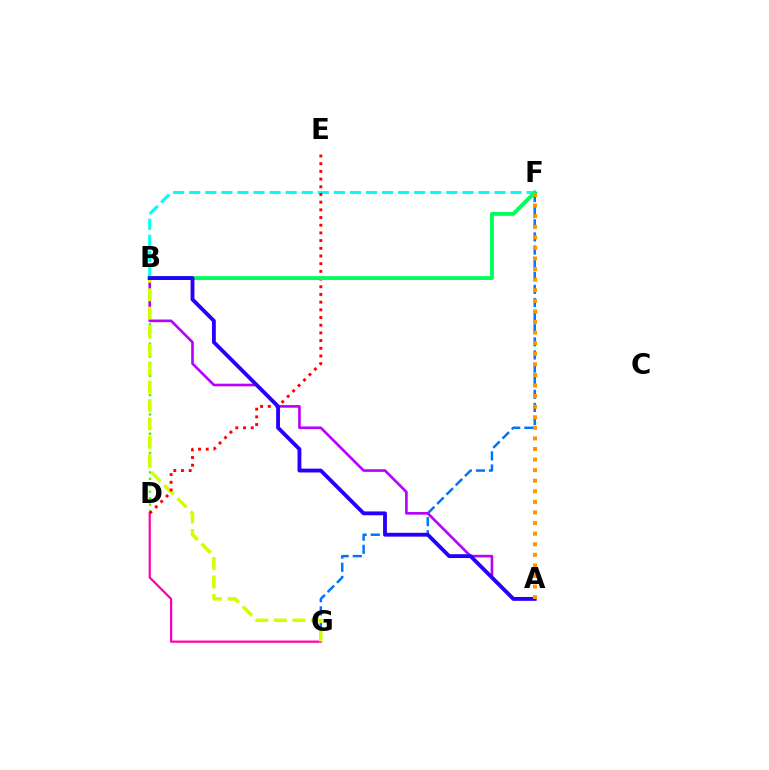{('B', 'D'): [{'color': '#3dff00', 'line_style': 'dotted', 'thickness': 1.75}], ('F', 'G'): [{'color': '#0074ff', 'line_style': 'dashed', 'thickness': 1.78}], ('A', 'B'): [{'color': '#b900ff', 'line_style': 'solid', 'thickness': 1.9}, {'color': '#2500ff', 'line_style': 'solid', 'thickness': 2.76}], ('D', 'G'): [{'color': '#ff00ac', 'line_style': 'solid', 'thickness': 1.59}], ('B', 'F'): [{'color': '#00fff6', 'line_style': 'dashed', 'thickness': 2.18}, {'color': '#00ff5c', 'line_style': 'solid', 'thickness': 2.8}], ('B', 'G'): [{'color': '#d1ff00', 'line_style': 'dashed', 'thickness': 2.51}], ('D', 'E'): [{'color': '#ff0000', 'line_style': 'dotted', 'thickness': 2.09}], ('A', 'F'): [{'color': '#ff9400', 'line_style': 'dotted', 'thickness': 2.88}]}